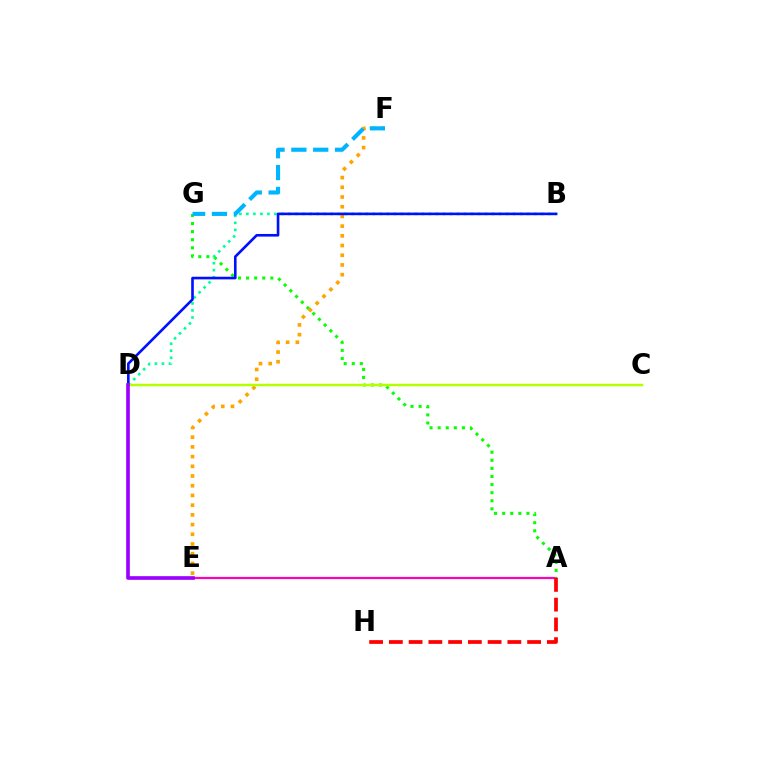{('A', 'E'): [{'color': '#ff00bd', 'line_style': 'solid', 'thickness': 1.58}], ('A', 'G'): [{'color': '#08ff00', 'line_style': 'dotted', 'thickness': 2.2}], ('A', 'H'): [{'color': '#ff0000', 'line_style': 'dashed', 'thickness': 2.68}], ('B', 'D'): [{'color': '#00ff9d', 'line_style': 'dotted', 'thickness': 1.91}, {'color': '#0010ff', 'line_style': 'solid', 'thickness': 1.89}], ('E', 'F'): [{'color': '#ffa500', 'line_style': 'dotted', 'thickness': 2.64}], ('C', 'D'): [{'color': '#b3ff00', 'line_style': 'solid', 'thickness': 1.8}], ('F', 'G'): [{'color': '#00b5ff', 'line_style': 'dashed', 'thickness': 2.97}], ('D', 'E'): [{'color': '#9b00ff', 'line_style': 'solid', 'thickness': 2.63}]}